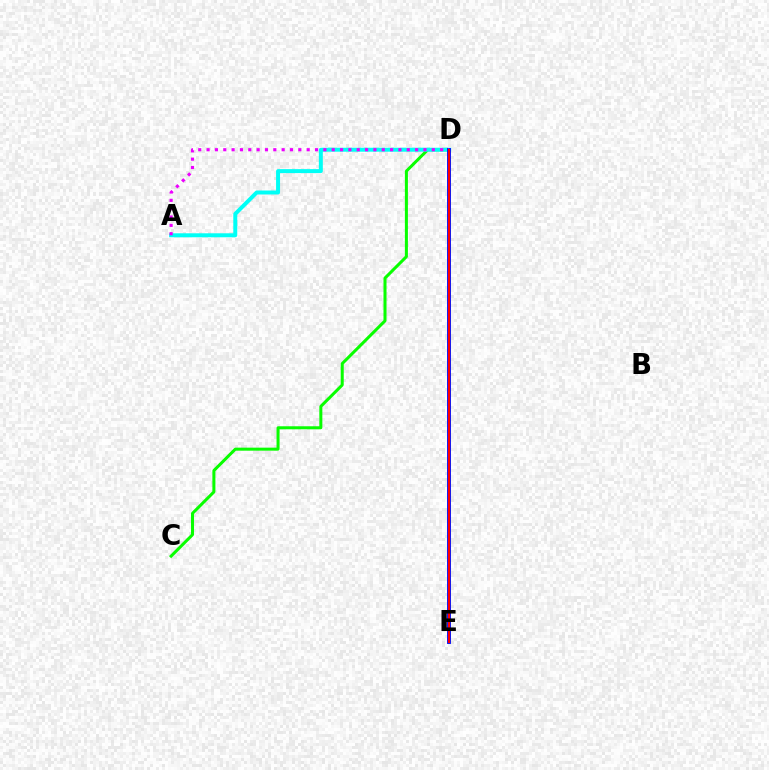{('C', 'D'): [{'color': '#08ff00', 'line_style': 'solid', 'thickness': 2.18}], ('A', 'D'): [{'color': '#00fff6', 'line_style': 'solid', 'thickness': 2.86}, {'color': '#ee00ff', 'line_style': 'dotted', 'thickness': 2.27}], ('D', 'E'): [{'color': '#fcf500', 'line_style': 'dashed', 'thickness': 1.96}, {'color': '#0010ff', 'line_style': 'solid', 'thickness': 2.8}, {'color': '#ff0000', 'line_style': 'solid', 'thickness': 1.52}]}